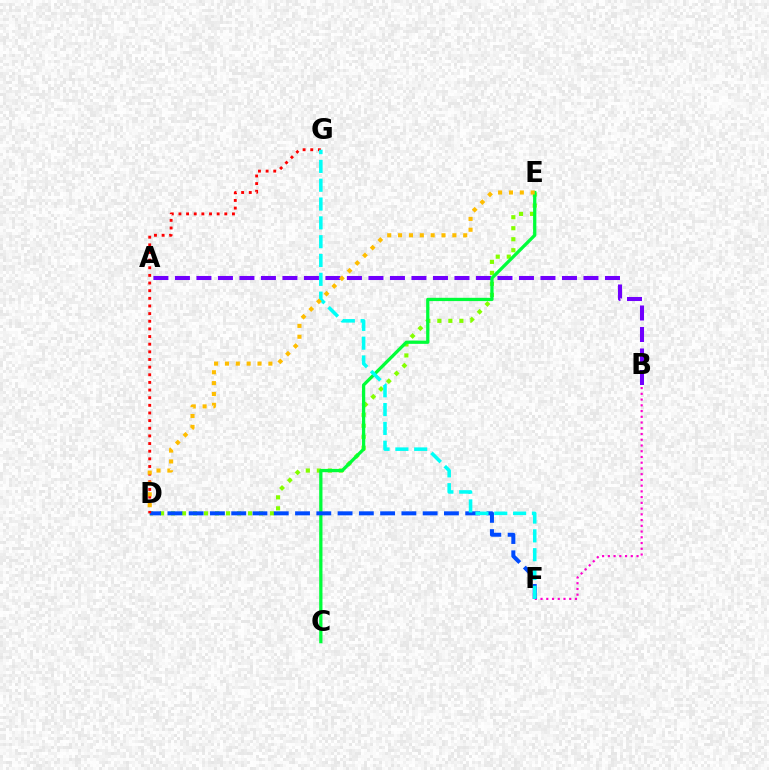{('D', 'E'): [{'color': '#84ff00', 'line_style': 'dotted', 'thickness': 2.99}, {'color': '#ffbd00', 'line_style': 'dotted', 'thickness': 2.95}], ('A', 'B'): [{'color': '#7200ff', 'line_style': 'dashed', 'thickness': 2.92}], ('C', 'E'): [{'color': '#00ff39', 'line_style': 'solid', 'thickness': 2.35}], ('B', 'F'): [{'color': '#ff00cf', 'line_style': 'dotted', 'thickness': 1.56}], ('D', 'F'): [{'color': '#004bff', 'line_style': 'dashed', 'thickness': 2.89}], ('D', 'G'): [{'color': '#ff0000', 'line_style': 'dotted', 'thickness': 2.08}], ('F', 'G'): [{'color': '#00fff6', 'line_style': 'dashed', 'thickness': 2.56}]}